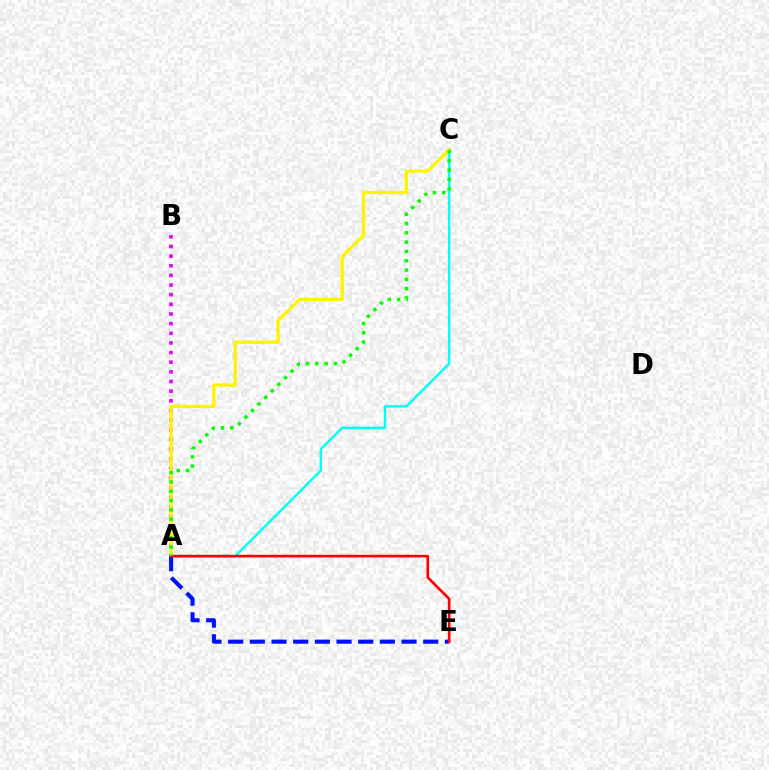{('A', 'B'): [{'color': '#ee00ff', 'line_style': 'dotted', 'thickness': 2.62}], ('A', 'C'): [{'color': '#00fff6', 'line_style': 'solid', 'thickness': 1.73}, {'color': '#fcf500', 'line_style': 'solid', 'thickness': 2.37}, {'color': '#08ff00', 'line_style': 'dotted', 'thickness': 2.53}], ('A', 'E'): [{'color': '#0010ff', 'line_style': 'dashed', 'thickness': 2.94}, {'color': '#ff0000', 'line_style': 'solid', 'thickness': 1.89}]}